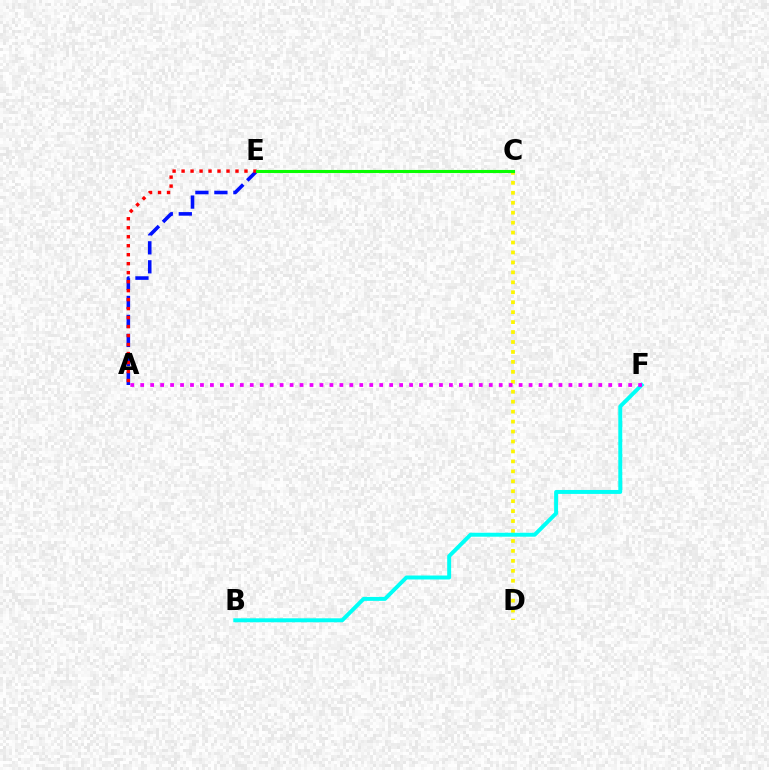{('A', 'E'): [{'color': '#0010ff', 'line_style': 'dashed', 'thickness': 2.58}, {'color': '#ff0000', 'line_style': 'dotted', 'thickness': 2.44}], ('C', 'D'): [{'color': '#fcf500', 'line_style': 'dotted', 'thickness': 2.7}], ('B', 'F'): [{'color': '#00fff6', 'line_style': 'solid', 'thickness': 2.85}], ('A', 'F'): [{'color': '#ee00ff', 'line_style': 'dotted', 'thickness': 2.71}], ('C', 'E'): [{'color': '#08ff00', 'line_style': 'solid', 'thickness': 2.23}]}